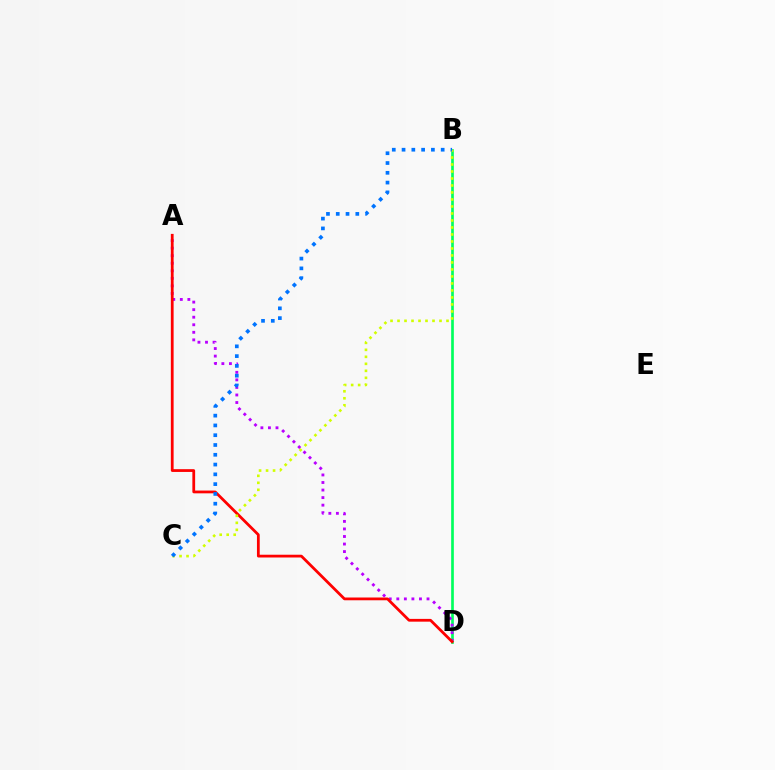{('B', 'D'): [{'color': '#00ff5c', 'line_style': 'solid', 'thickness': 1.92}], ('A', 'D'): [{'color': '#b900ff', 'line_style': 'dotted', 'thickness': 2.05}, {'color': '#ff0000', 'line_style': 'solid', 'thickness': 1.99}], ('B', 'C'): [{'color': '#d1ff00', 'line_style': 'dotted', 'thickness': 1.9}, {'color': '#0074ff', 'line_style': 'dotted', 'thickness': 2.66}]}